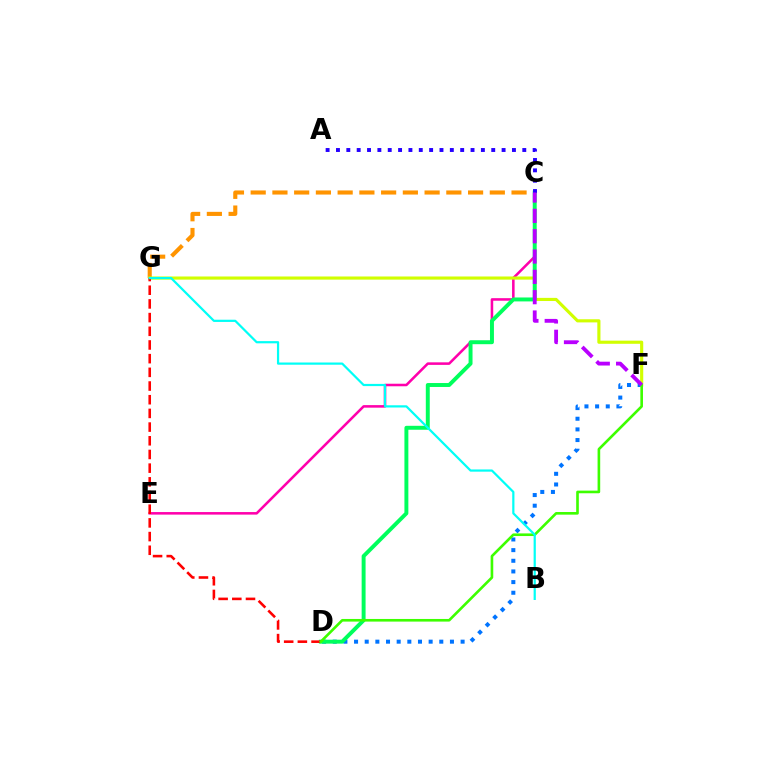{('C', 'G'): [{'color': '#ff9400', 'line_style': 'dashed', 'thickness': 2.95}], ('D', 'F'): [{'color': '#0074ff', 'line_style': 'dotted', 'thickness': 2.9}, {'color': '#3dff00', 'line_style': 'solid', 'thickness': 1.9}], ('C', 'E'): [{'color': '#ff00ac', 'line_style': 'solid', 'thickness': 1.84}], ('F', 'G'): [{'color': '#d1ff00', 'line_style': 'solid', 'thickness': 2.26}], ('C', 'D'): [{'color': '#00ff5c', 'line_style': 'solid', 'thickness': 2.83}], ('A', 'C'): [{'color': '#2500ff', 'line_style': 'dotted', 'thickness': 2.81}], ('D', 'G'): [{'color': '#ff0000', 'line_style': 'dashed', 'thickness': 1.86}], ('B', 'G'): [{'color': '#00fff6', 'line_style': 'solid', 'thickness': 1.59}], ('C', 'F'): [{'color': '#b900ff', 'line_style': 'dashed', 'thickness': 2.76}]}